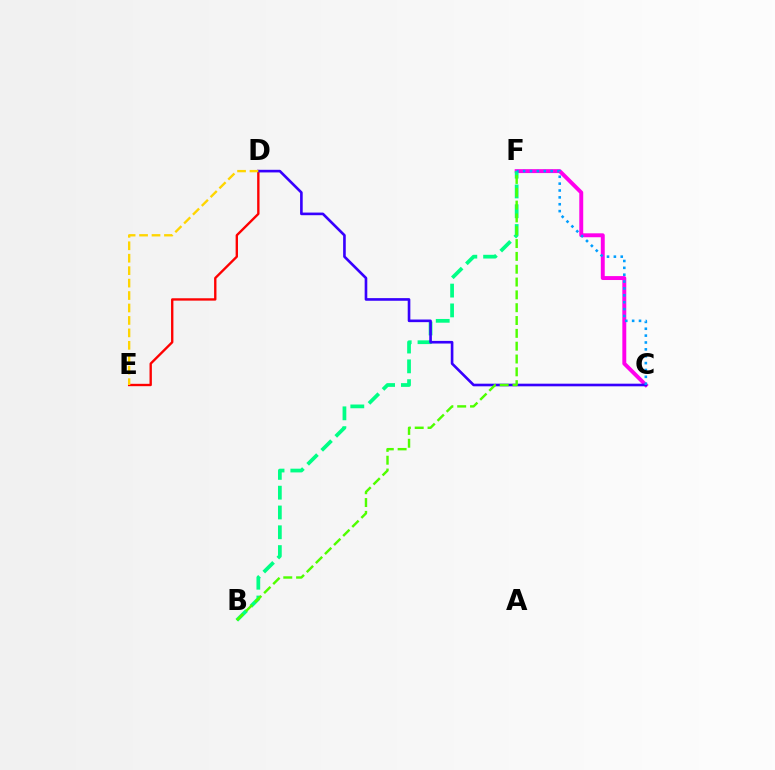{('C', 'F'): [{'color': '#ff00ed', 'line_style': 'solid', 'thickness': 2.83}, {'color': '#009eff', 'line_style': 'dotted', 'thickness': 1.87}], ('B', 'F'): [{'color': '#00ff86', 'line_style': 'dashed', 'thickness': 2.69}, {'color': '#4fff00', 'line_style': 'dashed', 'thickness': 1.74}], ('D', 'E'): [{'color': '#ff0000', 'line_style': 'solid', 'thickness': 1.7}, {'color': '#ffd500', 'line_style': 'dashed', 'thickness': 1.69}], ('C', 'D'): [{'color': '#3700ff', 'line_style': 'solid', 'thickness': 1.89}]}